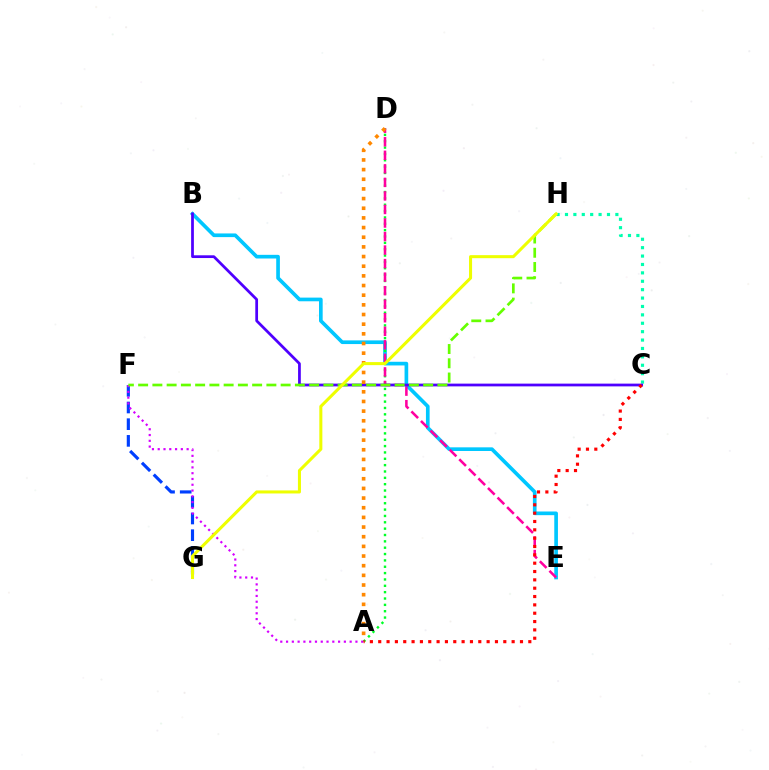{('B', 'E'): [{'color': '#00c7ff', 'line_style': 'solid', 'thickness': 2.64}], ('A', 'D'): [{'color': '#00ff27', 'line_style': 'dotted', 'thickness': 1.73}, {'color': '#ff8800', 'line_style': 'dotted', 'thickness': 2.62}], ('C', 'H'): [{'color': '#00ffaf', 'line_style': 'dotted', 'thickness': 2.28}], ('F', 'G'): [{'color': '#003fff', 'line_style': 'dashed', 'thickness': 2.27}], ('D', 'E'): [{'color': '#ff00a0', 'line_style': 'dashed', 'thickness': 1.84}], ('B', 'C'): [{'color': '#4f00ff', 'line_style': 'solid', 'thickness': 1.98}], ('A', 'F'): [{'color': '#d600ff', 'line_style': 'dotted', 'thickness': 1.57}], ('F', 'H'): [{'color': '#66ff00', 'line_style': 'dashed', 'thickness': 1.94}], ('G', 'H'): [{'color': '#eeff00', 'line_style': 'solid', 'thickness': 2.19}], ('A', 'C'): [{'color': '#ff0000', 'line_style': 'dotted', 'thickness': 2.27}]}